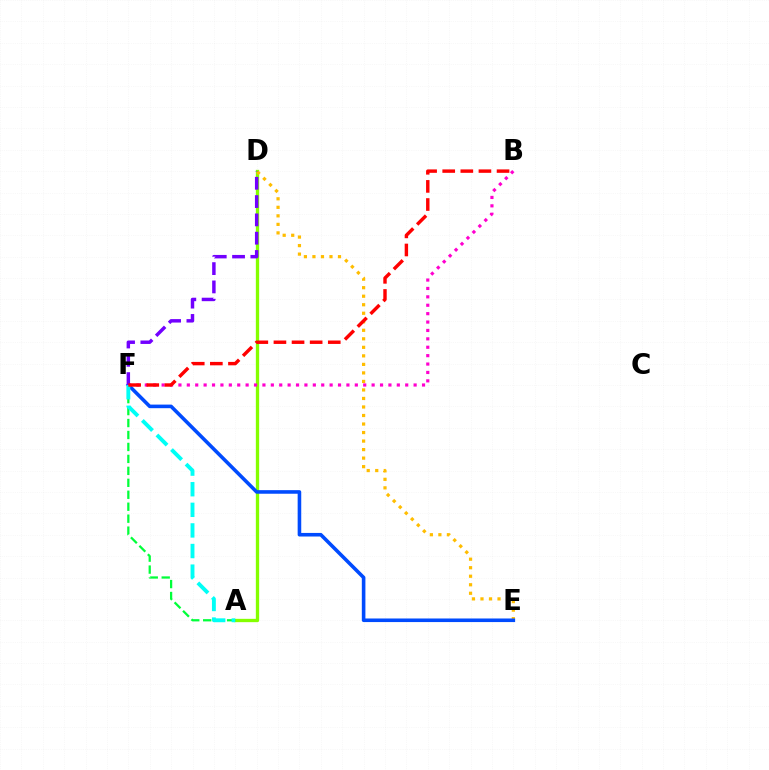{('A', 'D'): [{'color': '#84ff00', 'line_style': 'solid', 'thickness': 2.39}], ('D', 'E'): [{'color': '#ffbd00', 'line_style': 'dotted', 'thickness': 2.32}], ('E', 'F'): [{'color': '#004bff', 'line_style': 'solid', 'thickness': 2.58}], ('B', 'F'): [{'color': '#ff00cf', 'line_style': 'dotted', 'thickness': 2.28}, {'color': '#ff0000', 'line_style': 'dashed', 'thickness': 2.46}], ('A', 'F'): [{'color': '#00ff39', 'line_style': 'dashed', 'thickness': 1.62}, {'color': '#00fff6', 'line_style': 'dashed', 'thickness': 2.8}], ('D', 'F'): [{'color': '#7200ff', 'line_style': 'dashed', 'thickness': 2.49}]}